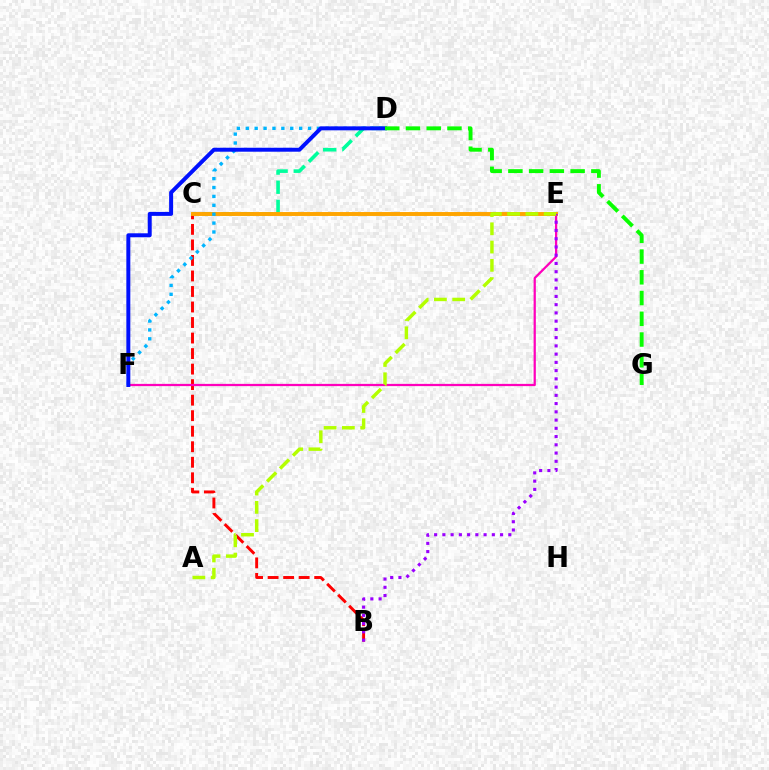{('C', 'D'): [{'color': '#00ff9d', 'line_style': 'dashed', 'thickness': 2.6}], ('B', 'C'): [{'color': '#ff0000', 'line_style': 'dashed', 'thickness': 2.11}], ('E', 'F'): [{'color': '#ff00bd', 'line_style': 'solid', 'thickness': 1.62}], ('C', 'E'): [{'color': '#ffa500', 'line_style': 'solid', 'thickness': 2.82}], ('B', 'E'): [{'color': '#9b00ff', 'line_style': 'dotted', 'thickness': 2.24}], ('D', 'F'): [{'color': '#00b5ff', 'line_style': 'dotted', 'thickness': 2.42}, {'color': '#0010ff', 'line_style': 'solid', 'thickness': 2.85}], ('A', 'E'): [{'color': '#b3ff00', 'line_style': 'dashed', 'thickness': 2.48}], ('D', 'G'): [{'color': '#08ff00', 'line_style': 'dashed', 'thickness': 2.82}]}